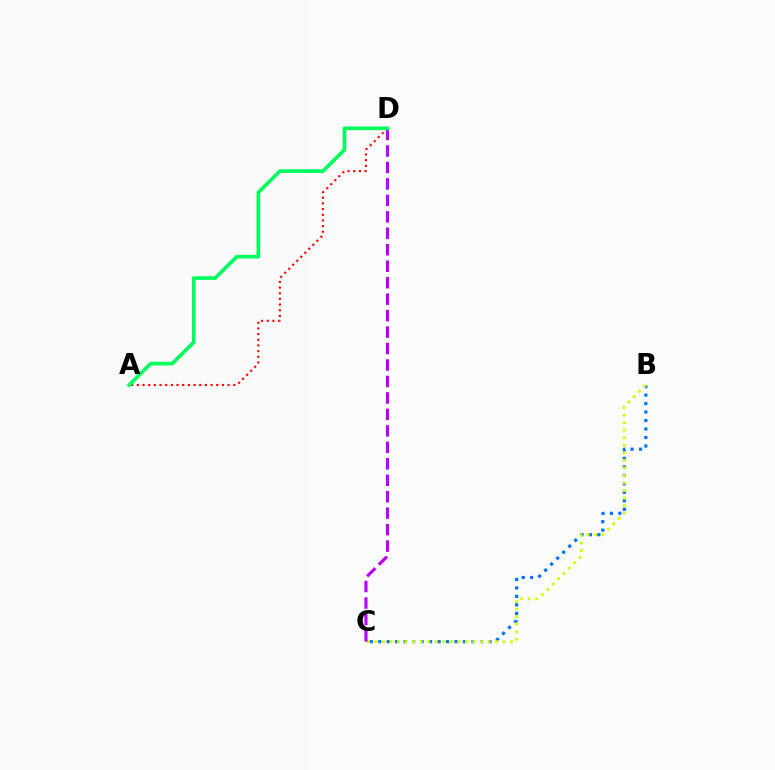{('B', 'C'): [{'color': '#0074ff', 'line_style': 'dotted', 'thickness': 2.3}, {'color': '#d1ff00', 'line_style': 'dotted', 'thickness': 2.05}], ('A', 'D'): [{'color': '#ff0000', 'line_style': 'dotted', 'thickness': 1.54}, {'color': '#00ff5c', 'line_style': 'solid', 'thickness': 2.63}], ('C', 'D'): [{'color': '#b900ff', 'line_style': 'dashed', 'thickness': 2.24}]}